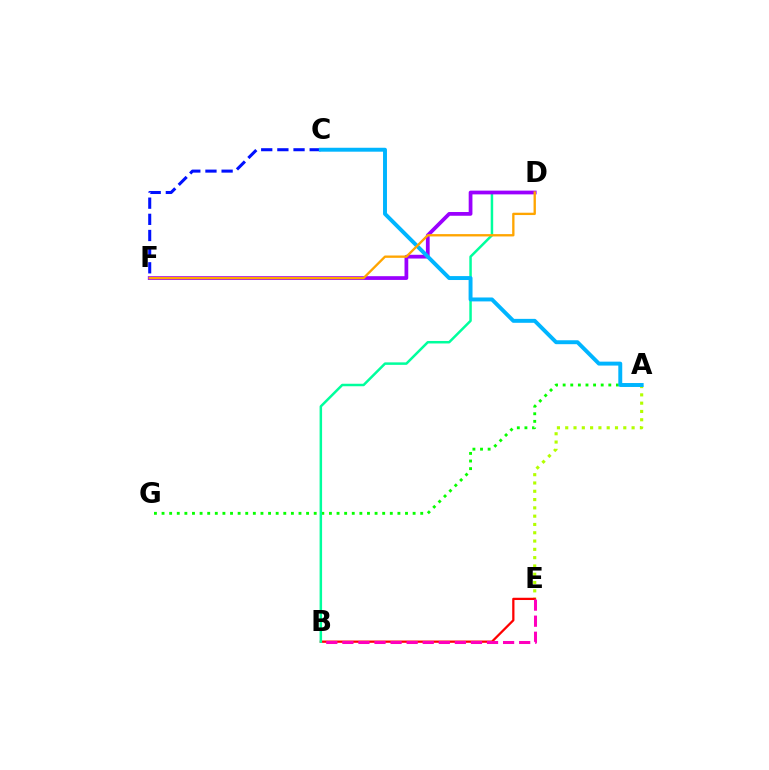{('A', 'E'): [{'color': '#b3ff00', 'line_style': 'dotted', 'thickness': 2.25}], ('B', 'E'): [{'color': '#ff0000', 'line_style': 'solid', 'thickness': 1.63}, {'color': '#ff00bd', 'line_style': 'dashed', 'thickness': 2.18}], ('A', 'G'): [{'color': '#08ff00', 'line_style': 'dotted', 'thickness': 2.07}], ('B', 'D'): [{'color': '#00ff9d', 'line_style': 'solid', 'thickness': 1.8}], ('C', 'F'): [{'color': '#0010ff', 'line_style': 'dashed', 'thickness': 2.19}], ('D', 'F'): [{'color': '#9b00ff', 'line_style': 'solid', 'thickness': 2.7}, {'color': '#ffa500', 'line_style': 'solid', 'thickness': 1.68}], ('A', 'C'): [{'color': '#00b5ff', 'line_style': 'solid', 'thickness': 2.83}]}